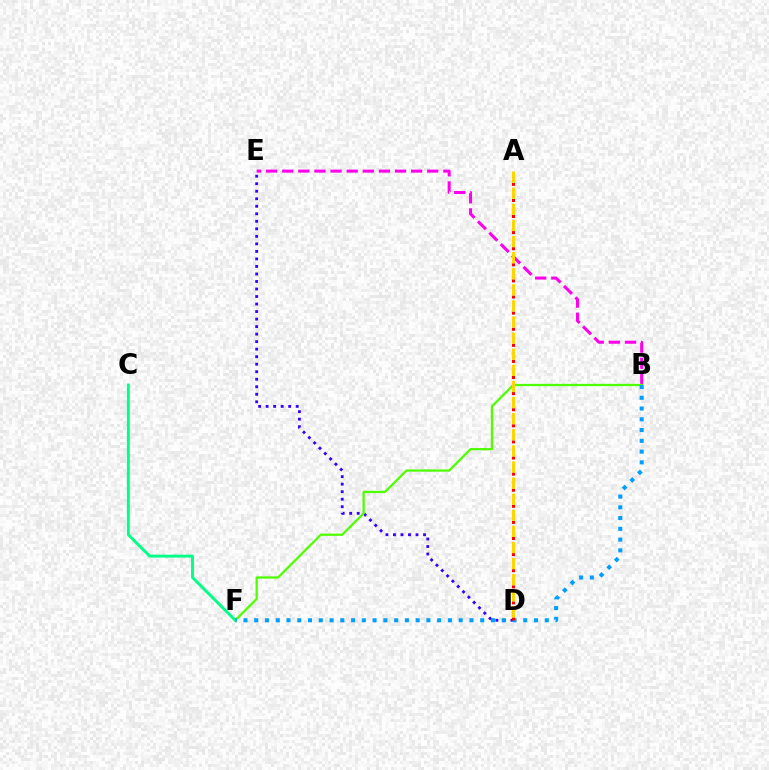{('B', 'E'): [{'color': '#ff00ed', 'line_style': 'dashed', 'thickness': 2.19}], ('D', 'E'): [{'color': '#3700ff', 'line_style': 'dotted', 'thickness': 2.04}], ('B', 'F'): [{'color': '#4fff00', 'line_style': 'solid', 'thickness': 1.63}, {'color': '#009eff', 'line_style': 'dotted', 'thickness': 2.92}], ('C', 'F'): [{'color': '#00ff86', 'line_style': 'solid', 'thickness': 2.09}], ('A', 'D'): [{'color': '#ff0000', 'line_style': 'dotted', 'thickness': 2.19}, {'color': '#ffd500', 'line_style': 'dashed', 'thickness': 2.19}]}